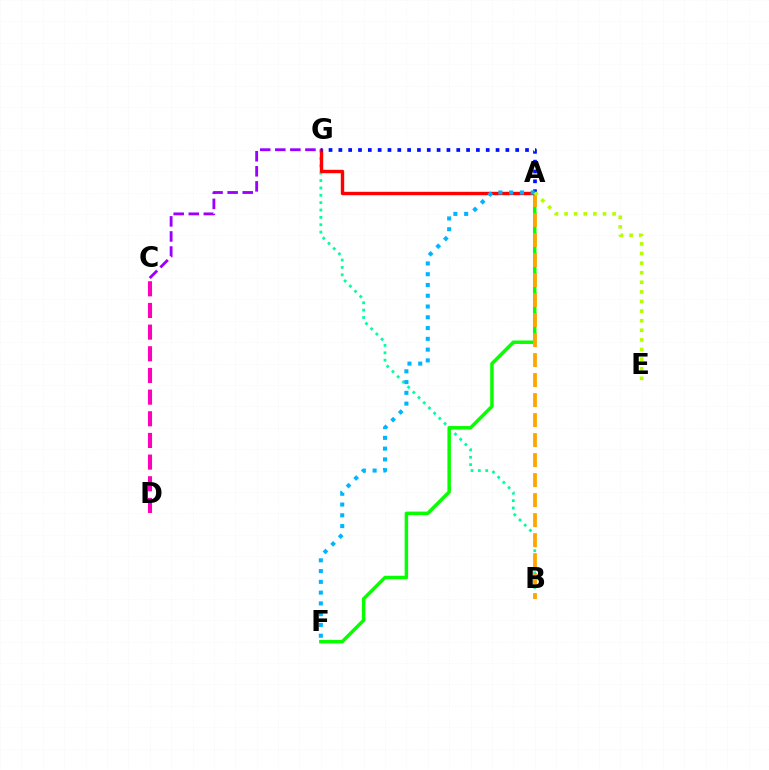{('B', 'G'): [{'color': '#00ff9d', 'line_style': 'dotted', 'thickness': 2.0}], ('A', 'F'): [{'color': '#08ff00', 'line_style': 'solid', 'thickness': 2.5}, {'color': '#00b5ff', 'line_style': 'dotted', 'thickness': 2.93}], ('A', 'B'): [{'color': '#ffa500', 'line_style': 'dashed', 'thickness': 2.72}], ('A', 'G'): [{'color': '#ff0000', 'line_style': 'solid', 'thickness': 2.45}, {'color': '#0010ff', 'line_style': 'dotted', 'thickness': 2.67}], ('C', 'D'): [{'color': '#ff00bd', 'line_style': 'dashed', 'thickness': 2.94}], ('C', 'G'): [{'color': '#9b00ff', 'line_style': 'dashed', 'thickness': 2.05}], ('A', 'E'): [{'color': '#b3ff00', 'line_style': 'dotted', 'thickness': 2.61}]}